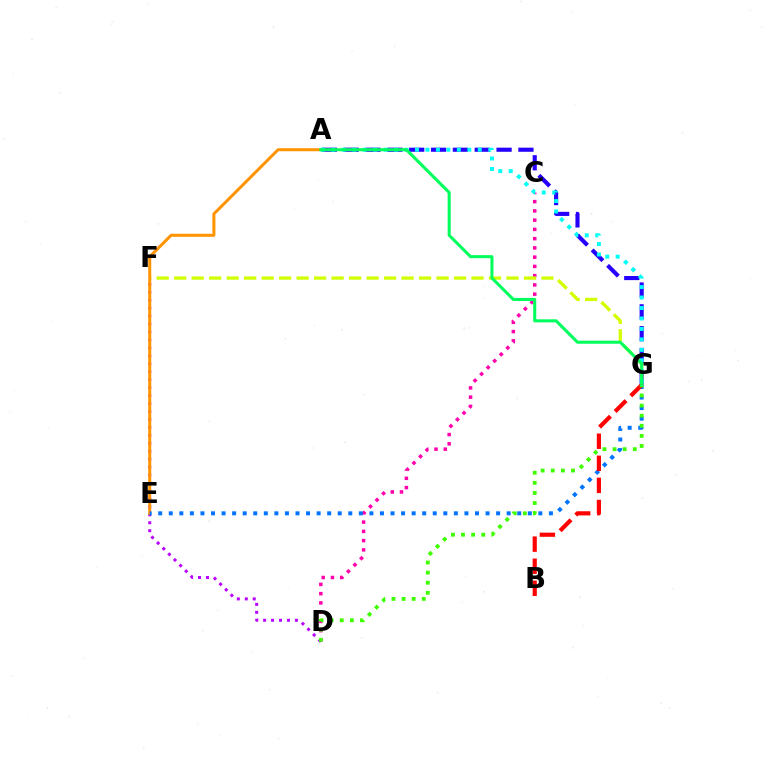{('C', 'D'): [{'color': '#ff00ac', 'line_style': 'dotted', 'thickness': 2.51}], ('A', 'G'): [{'color': '#2500ff', 'line_style': 'dashed', 'thickness': 2.97}, {'color': '#00fff6', 'line_style': 'dotted', 'thickness': 2.84}, {'color': '#00ff5c', 'line_style': 'solid', 'thickness': 2.19}], ('D', 'F'): [{'color': '#b900ff', 'line_style': 'dotted', 'thickness': 2.16}], ('F', 'G'): [{'color': '#d1ff00', 'line_style': 'dashed', 'thickness': 2.38}], ('A', 'E'): [{'color': '#ff9400', 'line_style': 'solid', 'thickness': 2.18}], ('E', 'G'): [{'color': '#0074ff', 'line_style': 'dotted', 'thickness': 2.87}], ('B', 'G'): [{'color': '#ff0000', 'line_style': 'dashed', 'thickness': 3.0}], ('D', 'G'): [{'color': '#3dff00', 'line_style': 'dotted', 'thickness': 2.74}]}